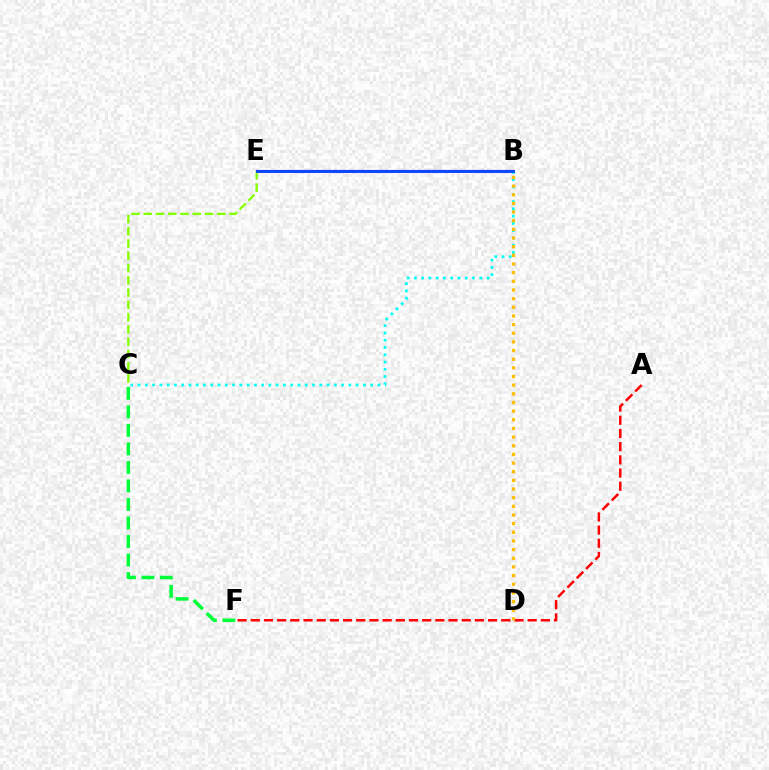{('B', 'E'): [{'color': '#ff00cf', 'line_style': 'solid', 'thickness': 2.03}, {'color': '#7200ff', 'line_style': 'solid', 'thickness': 1.56}, {'color': '#004bff', 'line_style': 'solid', 'thickness': 2.02}], ('C', 'E'): [{'color': '#84ff00', 'line_style': 'dashed', 'thickness': 1.67}], ('B', 'C'): [{'color': '#00fff6', 'line_style': 'dotted', 'thickness': 1.98}], ('A', 'F'): [{'color': '#ff0000', 'line_style': 'dashed', 'thickness': 1.79}], ('B', 'D'): [{'color': '#ffbd00', 'line_style': 'dotted', 'thickness': 2.35}], ('C', 'F'): [{'color': '#00ff39', 'line_style': 'dashed', 'thickness': 2.52}]}